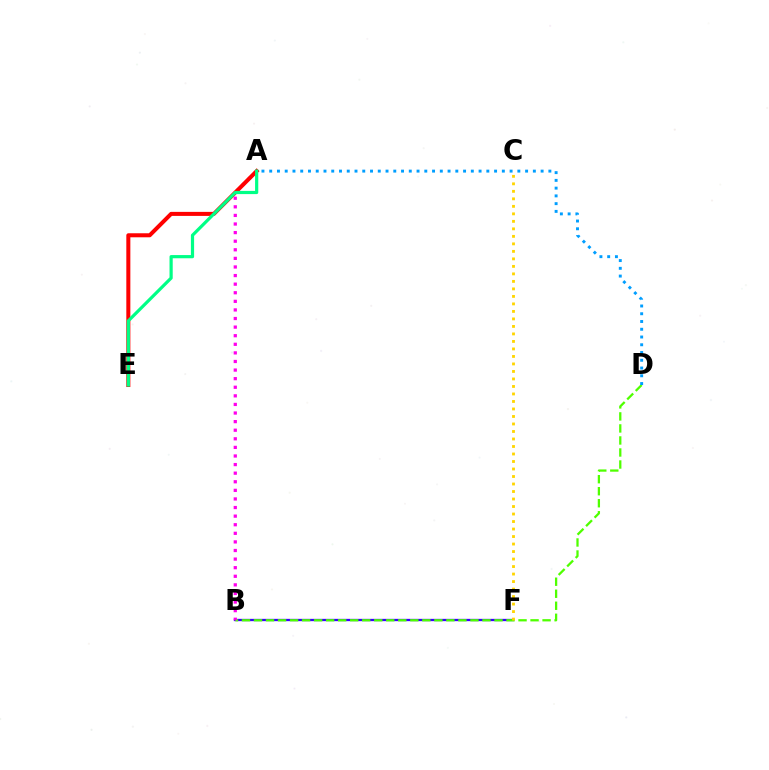{('B', 'F'): [{'color': '#3700ff', 'line_style': 'solid', 'thickness': 1.65}], ('B', 'D'): [{'color': '#4fff00', 'line_style': 'dashed', 'thickness': 1.63}], ('A', 'D'): [{'color': '#009eff', 'line_style': 'dotted', 'thickness': 2.11}], ('C', 'F'): [{'color': '#ffd500', 'line_style': 'dotted', 'thickness': 2.04}], ('A', 'B'): [{'color': '#ff00ed', 'line_style': 'dotted', 'thickness': 2.33}], ('A', 'E'): [{'color': '#ff0000', 'line_style': 'solid', 'thickness': 2.9}, {'color': '#00ff86', 'line_style': 'solid', 'thickness': 2.3}]}